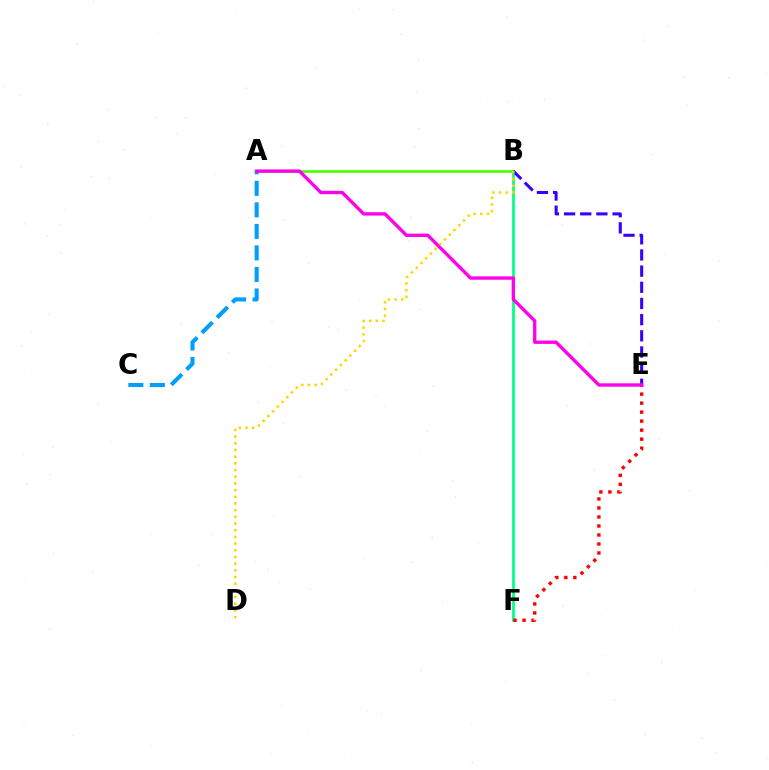{('B', 'F'): [{'color': '#00ff86', 'line_style': 'solid', 'thickness': 1.96}], ('E', 'F'): [{'color': '#ff0000', 'line_style': 'dotted', 'thickness': 2.45}], ('A', 'B'): [{'color': '#4fff00', 'line_style': 'solid', 'thickness': 1.94}], ('B', 'E'): [{'color': '#3700ff', 'line_style': 'dashed', 'thickness': 2.2}], ('A', 'C'): [{'color': '#009eff', 'line_style': 'dashed', 'thickness': 2.92}], ('A', 'E'): [{'color': '#ff00ed', 'line_style': 'solid', 'thickness': 2.42}], ('B', 'D'): [{'color': '#ffd500', 'line_style': 'dotted', 'thickness': 1.82}]}